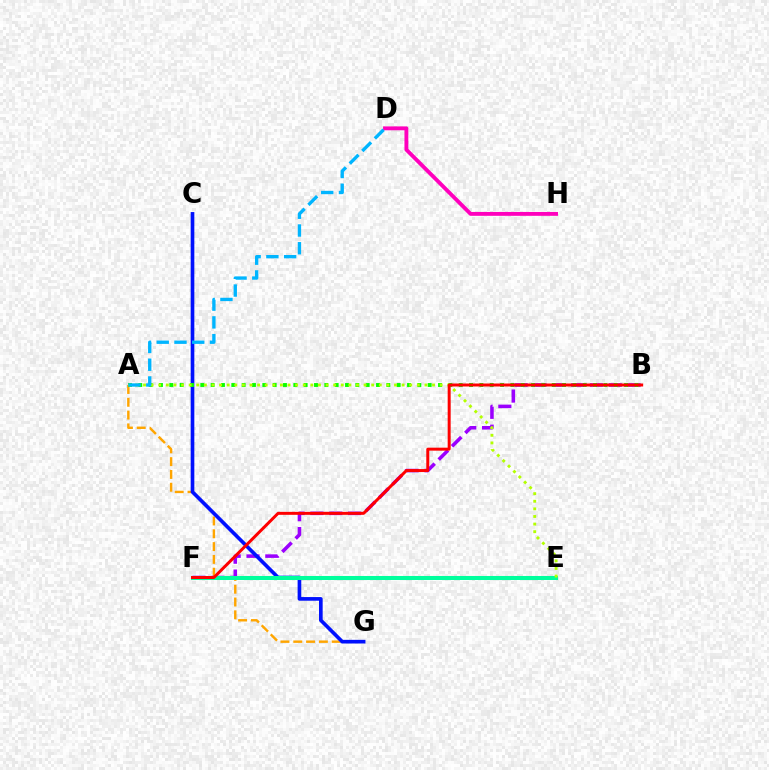{('D', 'H'): [{'color': '#ff00bd', 'line_style': 'solid', 'thickness': 2.79}], ('A', 'G'): [{'color': '#ffa500', 'line_style': 'dashed', 'thickness': 1.74}], ('B', 'F'): [{'color': '#9b00ff', 'line_style': 'dashed', 'thickness': 2.56}, {'color': '#ff0000', 'line_style': 'solid', 'thickness': 2.15}], ('C', 'G'): [{'color': '#0010ff', 'line_style': 'solid', 'thickness': 2.63}], ('A', 'B'): [{'color': '#08ff00', 'line_style': 'dotted', 'thickness': 2.81}], ('E', 'F'): [{'color': '#00ff9d', 'line_style': 'solid', 'thickness': 2.91}], ('A', 'E'): [{'color': '#b3ff00', 'line_style': 'dotted', 'thickness': 2.07}], ('A', 'D'): [{'color': '#00b5ff', 'line_style': 'dashed', 'thickness': 2.41}]}